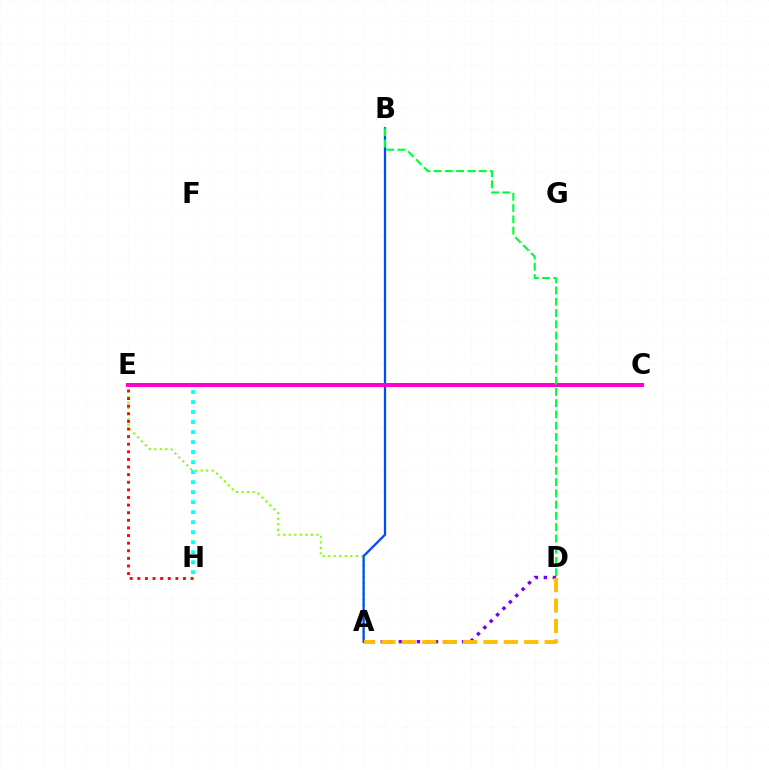{('A', 'D'): [{'color': '#7200ff', 'line_style': 'dotted', 'thickness': 2.45}, {'color': '#ffbd00', 'line_style': 'dashed', 'thickness': 2.77}], ('A', 'E'): [{'color': '#84ff00', 'line_style': 'dotted', 'thickness': 1.5}], ('A', 'B'): [{'color': '#004bff', 'line_style': 'solid', 'thickness': 1.64}], ('E', 'H'): [{'color': '#00fff6', 'line_style': 'dotted', 'thickness': 2.72}, {'color': '#ff0000', 'line_style': 'dotted', 'thickness': 2.07}], ('C', 'E'): [{'color': '#ff00cf', 'line_style': 'solid', 'thickness': 2.89}], ('B', 'D'): [{'color': '#00ff39', 'line_style': 'dashed', 'thickness': 1.53}]}